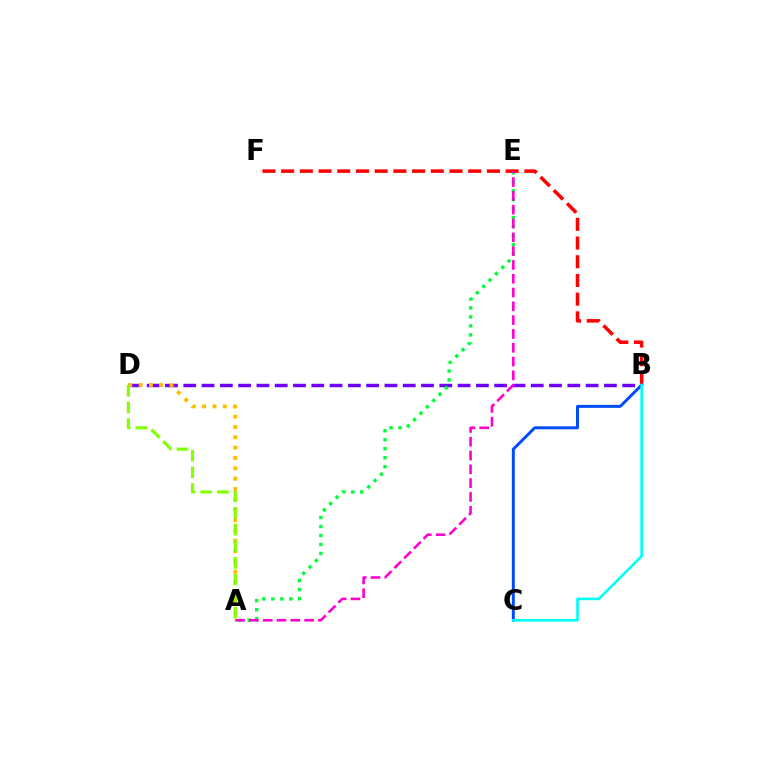{('B', 'D'): [{'color': '#7200ff', 'line_style': 'dashed', 'thickness': 2.48}], ('A', 'E'): [{'color': '#00ff39', 'line_style': 'dotted', 'thickness': 2.44}, {'color': '#ff00cf', 'line_style': 'dashed', 'thickness': 1.88}], ('B', 'F'): [{'color': '#ff0000', 'line_style': 'dashed', 'thickness': 2.54}], ('A', 'D'): [{'color': '#ffbd00', 'line_style': 'dotted', 'thickness': 2.81}, {'color': '#84ff00', 'line_style': 'dashed', 'thickness': 2.26}], ('B', 'C'): [{'color': '#004bff', 'line_style': 'solid', 'thickness': 2.13}, {'color': '#00fff6', 'line_style': 'solid', 'thickness': 1.89}]}